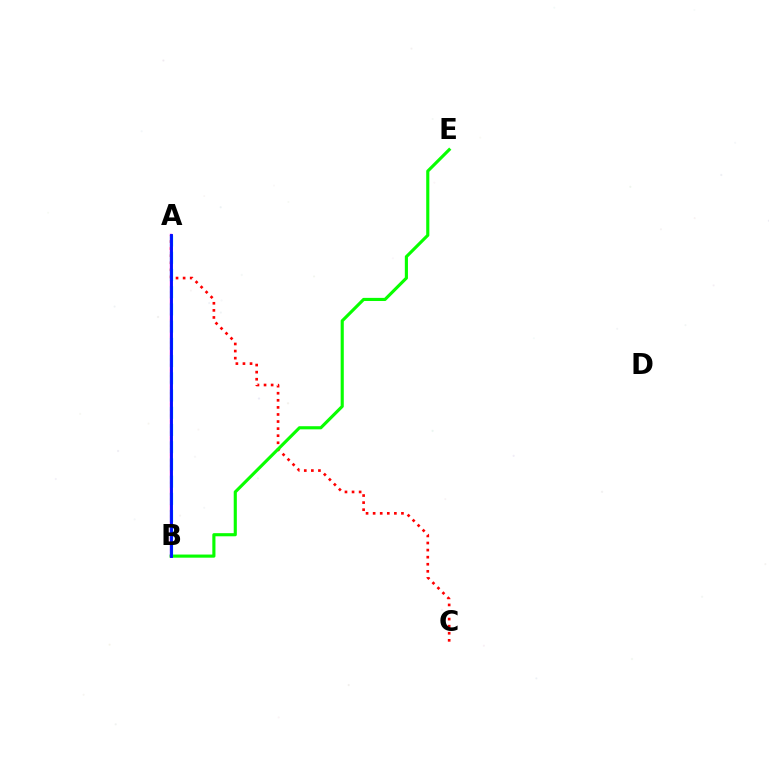{('A', 'B'): [{'color': '#fcf500', 'line_style': 'dotted', 'thickness': 1.52}, {'color': '#ee00ff', 'line_style': 'solid', 'thickness': 1.74}, {'color': '#00fff6', 'line_style': 'dashed', 'thickness': 2.34}, {'color': '#0010ff', 'line_style': 'solid', 'thickness': 2.08}], ('A', 'C'): [{'color': '#ff0000', 'line_style': 'dotted', 'thickness': 1.92}], ('B', 'E'): [{'color': '#08ff00', 'line_style': 'solid', 'thickness': 2.25}]}